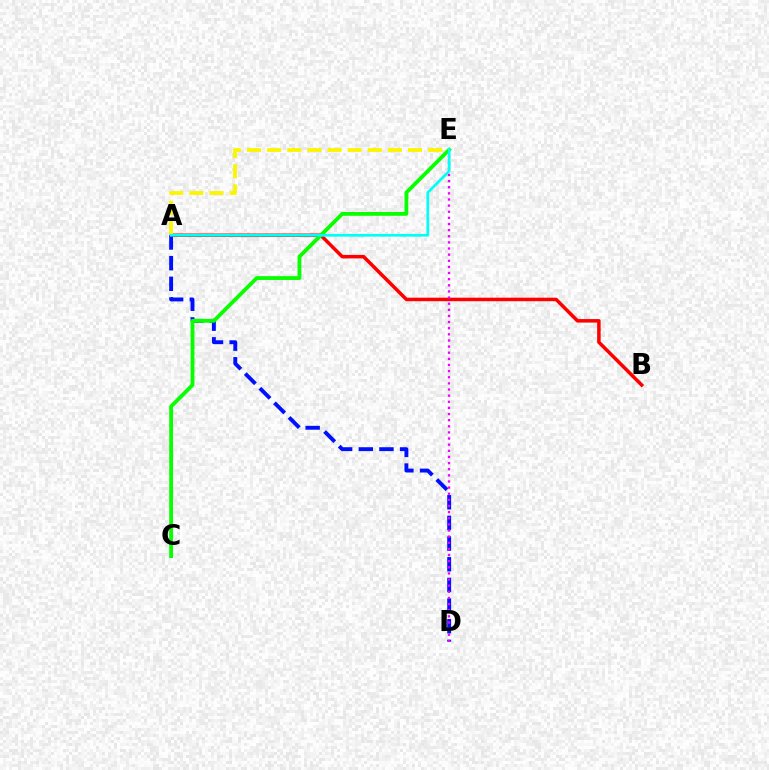{('A', 'B'): [{'color': '#ff0000', 'line_style': 'solid', 'thickness': 2.53}], ('A', 'D'): [{'color': '#0010ff', 'line_style': 'dashed', 'thickness': 2.81}], ('D', 'E'): [{'color': '#ee00ff', 'line_style': 'dotted', 'thickness': 1.67}], ('C', 'E'): [{'color': '#08ff00', 'line_style': 'solid', 'thickness': 2.75}], ('A', 'E'): [{'color': '#fcf500', 'line_style': 'dashed', 'thickness': 2.73}, {'color': '#00fff6', 'line_style': 'solid', 'thickness': 1.94}]}